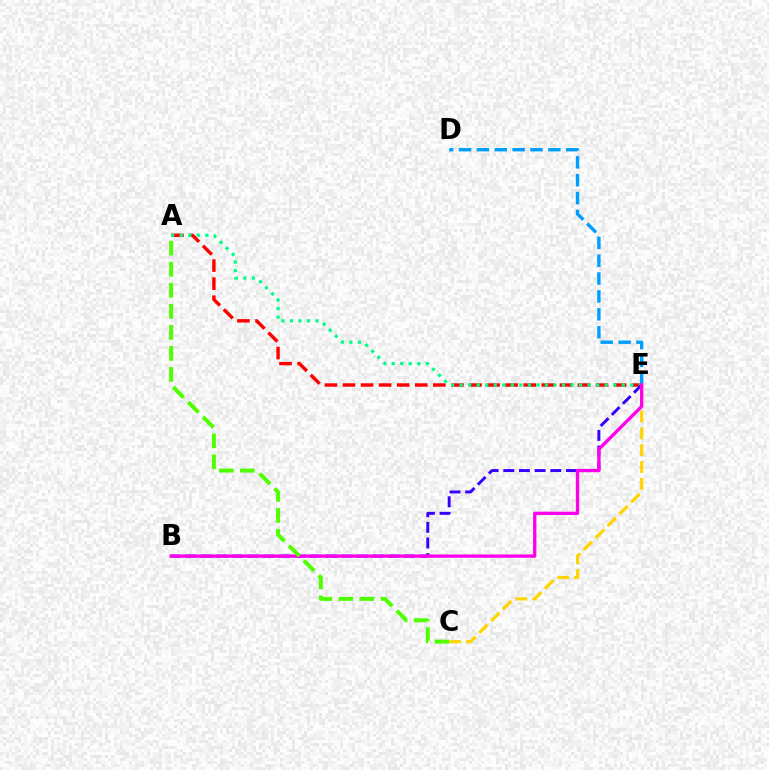{('C', 'E'): [{'color': '#ffd500', 'line_style': 'dashed', 'thickness': 2.29}], ('A', 'E'): [{'color': '#ff0000', 'line_style': 'dashed', 'thickness': 2.46}, {'color': '#00ff86', 'line_style': 'dotted', 'thickness': 2.32}], ('D', 'E'): [{'color': '#009eff', 'line_style': 'dashed', 'thickness': 2.43}], ('B', 'E'): [{'color': '#3700ff', 'line_style': 'dashed', 'thickness': 2.13}, {'color': '#ff00ed', 'line_style': 'solid', 'thickness': 2.38}], ('A', 'C'): [{'color': '#4fff00', 'line_style': 'dashed', 'thickness': 2.86}]}